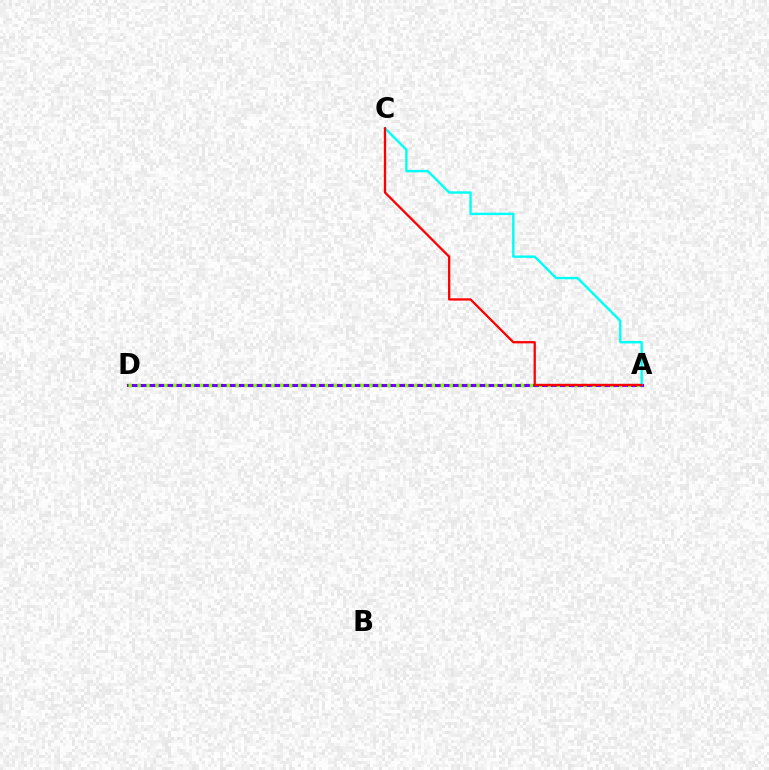{('A', 'D'): [{'color': '#7200ff', 'line_style': 'solid', 'thickness': 2.24}, {'color': '#84ff00', 'line_style': 'dotted', 'thickness': 2.42}], ('A', 'C'): [{'color': '#00fff6', 'line_style': 'solid', 'thickness': 1.73}, {'color': '#ff0000', 'line_style': 'solid', 'thickness': 1.64}]}